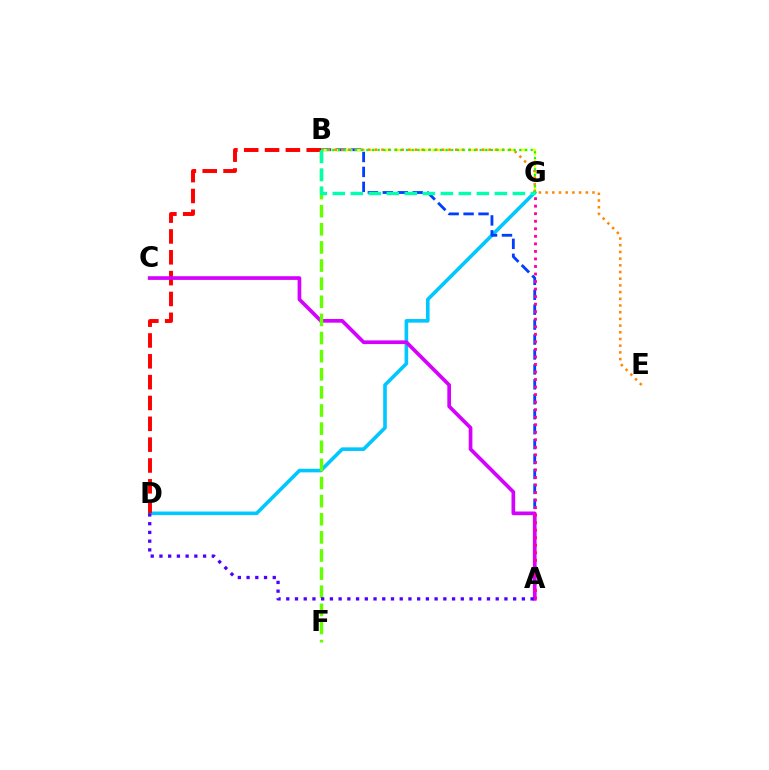{('D', 'G'): [{'color': '#00c7ff', 'line_style': 'solid', 'thickness': 2.6}], ('B', 'D'): [{'color': '#ff0000', 'line_style': 'dashed', 'thickness': 2.83}], ('A', 'B'): [{'color': '#003fff', 'line_style': 'dashed', 'thickness': 2.03}], ('B', 'G'): [{'color': '#eeff00', 'line_style': 'dashed', 'thickness': 1.7}, {'color': '#00ff27', 'line_style': 'dotted', 'thickness': 1.54}, {'color': '#00ffaf', 'line_style': 'dashed', 'thickness': 2.45}], ('A', 'C'): [{'color': '#d600ff', 'line_style': 'solid', 'thickness': 2.65}], ('A', 'G'): [{'color': '#ff00a0', 'line_style': 'dotted', 'thickness': 2.05}], ('B', 'E'): [{'color': '#ff8800', 'line_style': 'dotted', 'thickness': 1.82}], ('B', 'F'): [{'color': '#66ff00', 'line_style': 'dashed', 'thickness': 2.46}], ('A', 'D'): [{'color': '#4f00ff', 'line_style': 'dotted', 'thickness': 2.37}]}